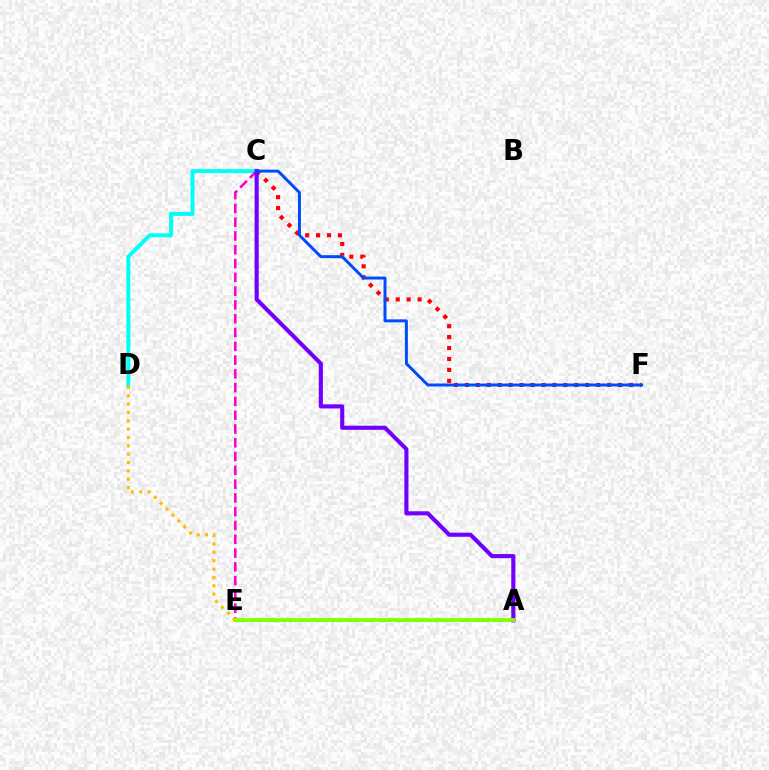{('C', 'D'): [{'color': '#00fff6', 'line_style': 'solid', 'thickness': 2.85}], ('C', 'F'): [{'color': '#ff0000', 'line_style': 'dotted', 'thickness': 2.97}, {'color': '#004bff', 'line_style': 'solid', 'thickness': 2.13}], ('A', 'E'): [{'color': '#00ff39', 'line_style': 'dashed', 'thickness': 2.17}, {'color': '#84ff00', 'line_style': 'solid', 'thickness': 2.72}], ('C', 'E'): [{'color': '#ff00cf', 'line_style': 'dashed', 'thickness': 1.87}], ('A', 'C'): [{'color': '#7200ff', 'line_style': 'solid', 'thickness': 2.97}], ('D', 'E'): [{'color': '#ffbd00', 'line_style': 'dotted', 'thickness': 2.27}]}